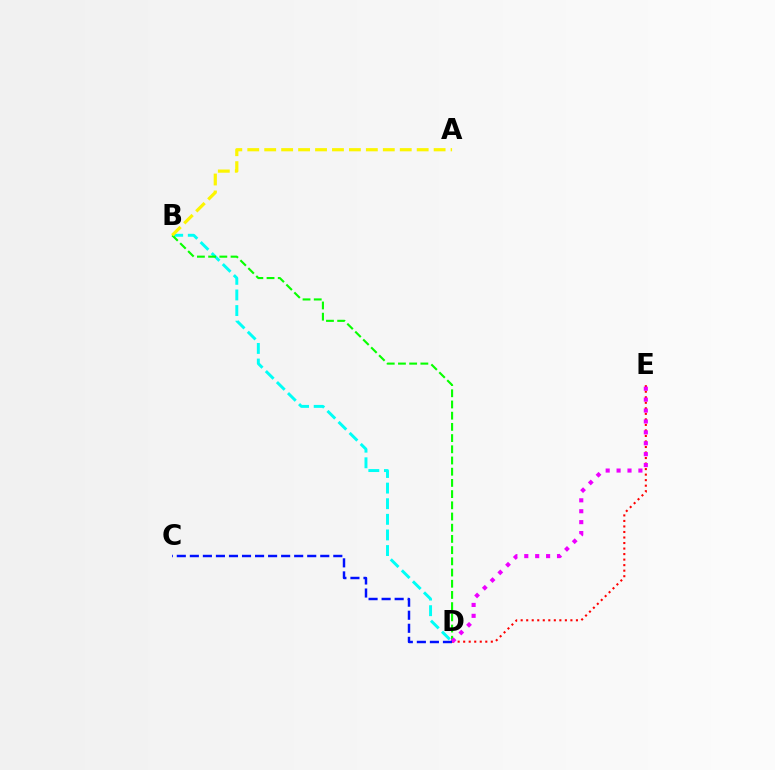{('B', 'D'): [{'color': '#00fff6', 'line_style': 'dashed', 'thickness': 2.12}, {'color': '#08ff00', 'line_style': 'dashed', 'thickness': 1.52}], ('D', 'E'): [{'color': '#ff0000', 'line_style': 'dotted', 'thickness': 1.5}, {'color': '#ee00ff', 'line_style': 'dotted', 'thickness': 2.96}], ('C', 'D'): [{'color': '#0010ff', 'line_style': 'dashed', 'thickness': 1.77}], ('A', 'B'): [{'color': '#fcf500', 'line_style': 'dashed', 'thickness': 2.3}]}